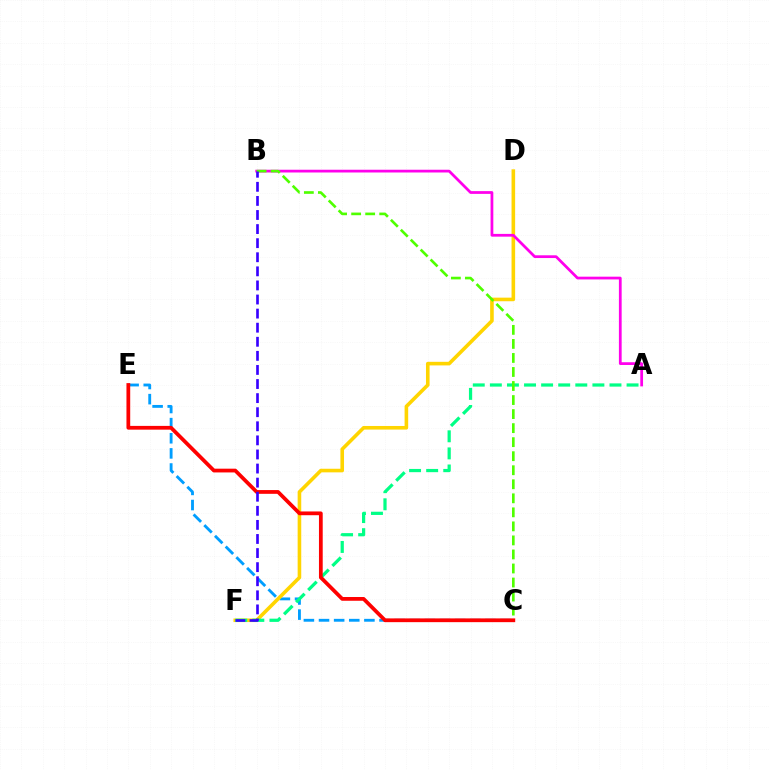{('C', 'E'): [{'color': '#009eff', 'line_style': 'dashed', 'thickness': 2.05}, {'color': '#ff0000', 'line_style': 'solid', 'thickness': 2.7}], ('D', 'F'): [{'color': '#ffd500', 'line_style': 'solid', 'thickness': 2.59}], ('A', 'B'): [{'color': '#ff00ed', 'line_style': 'solid', 'thickness': 1.98}], ('A', 'F'): [{'color': '#00ff86', 'line_style': 'dashed', 'thickness': 2.32}], ('B', 'C'): [{'color': '#4fff00', 'line_style': 'dashed', 'thickness': 1.91}], ('B', 'F'): [{'color': '#3700ff', 'line_style': 'dashed', 'thickness': 1.91}]}